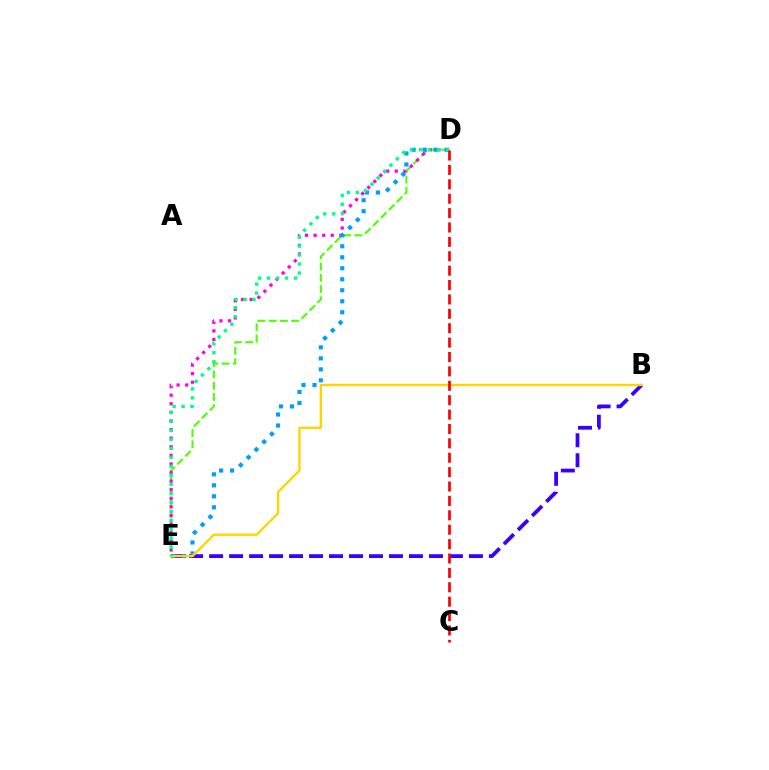{('D', 'E'): [{'color': '#4fff00', 'line_style': 'dashed', 'thickness': 1.53}, {'color': '#ff00ed', 'line_style': 'dotted', 'thickness': 2.33}, {'color': '#009eff', 'line_style': 'dotted', 'thickness': 2.99}, {'color': '#00ff86', 'line_style': 'dotted', 'thickness': 2.44}], ('B', 'E'): [{'color': '#3700ff', 'line_style': 'dashed', 'thickness': 2.71}, {'color': '#ffd500', 'line_style': 'solid', 'thickness': 1.7}], ('C', 'D'): [{'color': '#ff0000', 'line_style': 'dashed', 'thickness': 1.96}]}